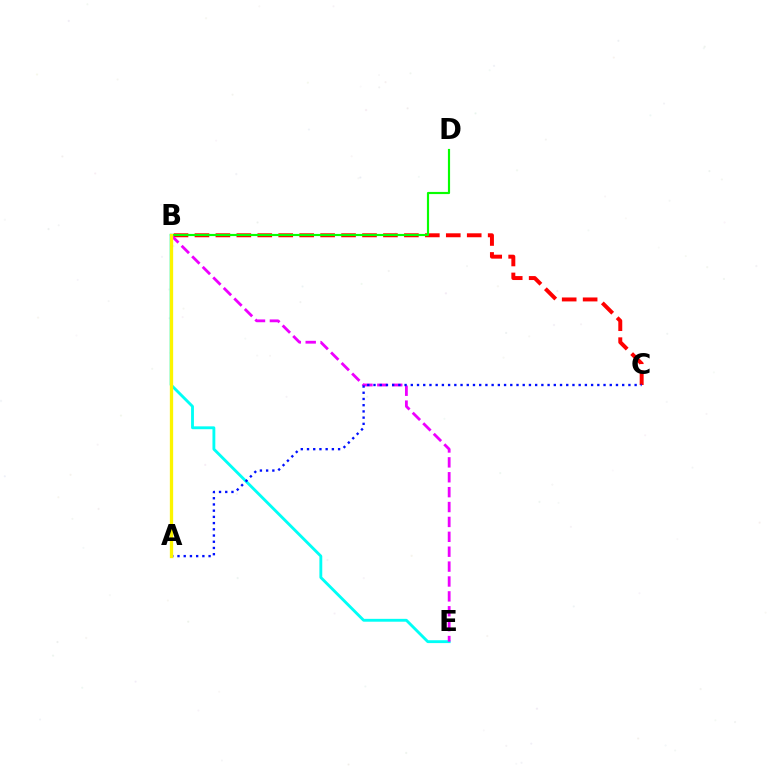{('B', 'C'): [{'color': '#ff0000', 'line_style': 'dashed', 'thickness': 2.85}], ('B', 'D'): [{'color': '#08ff00', 'line_style': 'solid', 'thickness': 1.56}], ('B', 'E'): [{'color': '#00fff6', 'line_style': 'solid', 'thickness': 2.06}, {'color': '#ee00ff', 'line_style': 'dashed', 'thickness': 2.02}], ('A', 'C'): [{'color': '#0010ff', 'line_style': 'dotted', 'thickness': 1.69}], ('A', 'B'): [{'color': '#fcf500', 'line_style': 'solid', 'thickness': 2.37}]}